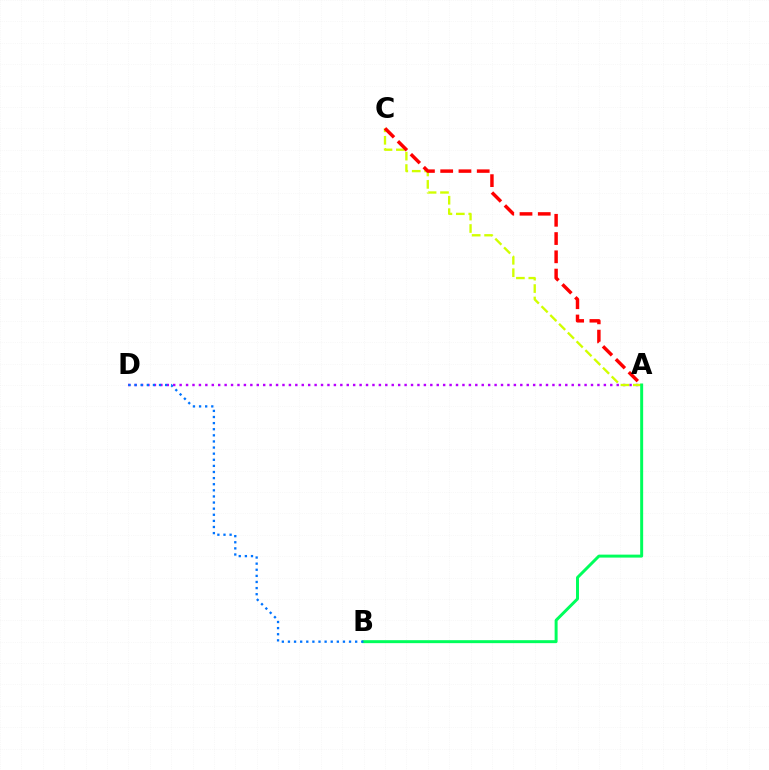{('A', 'D'): [{'color': '#b900ff', 'line_style': 'dotted', 'thickness': 1.75}], ('A', 'C'): [{'color': '#d1ff00', 'line_style': 'dashed', 'thickness': 1.69}, {'color': '#ff0000', 'line_style': 'dashed', 'thickness': 2.48}], ('A', 'B'): [{'color': '#00ff5c', 'line_style': 'solid', 'thickness': 2.14}], ('B', 'D'): [{'color': '#0074ff', 'line_style': 'dotted', 'thickness': 1.66}]}